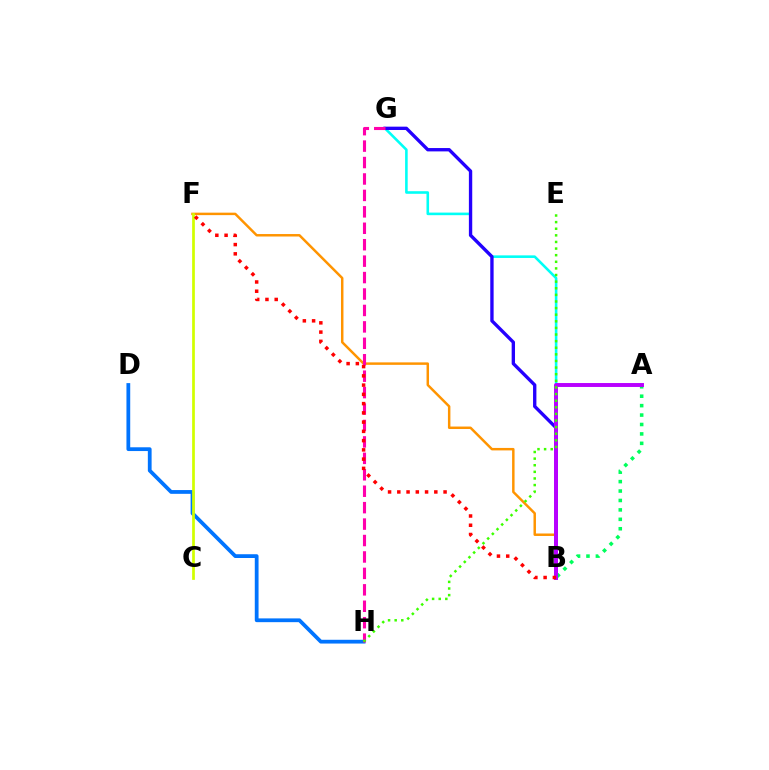{('D', 'H'): [{'color': '#0074ff', 'line_style': 'solid', 'thickness': 2.72}], ('B', 'G'): [{'color': '#00fff6', 'line_style': 'solid', 'thickness': 1.86}, {'color': '#2500ff', 'line_style': 'solid', 'thickness': 2.41}], ('B', 'F'): [{'color': '#ff9400', 'line_style': 'solid', 'thickness': 1.78}, {'color': '#ff0000', 'line_style': 'dotted', 'thickness': 2.51}], ('A', 'B'): [{'color': '#00ff5c', 'line_style': 'dotted', 'thickness': 2.56}, {'color': '#b900ff', 'line_style': 'solid', 'thickness': 2.83}], ('C', 'F'): [{'color': '#d1ff00', 'line_style': 'solid', 'thickness': 1.96}], ('G', 'H'): [{'color': '#ff00ac', 'line_style': 'dashed', 'thickness': 2.23}], ('E', 'H'): [{'color': '#3dff00', 'line_style': 'dotted', 'thickness': 1.8}]}